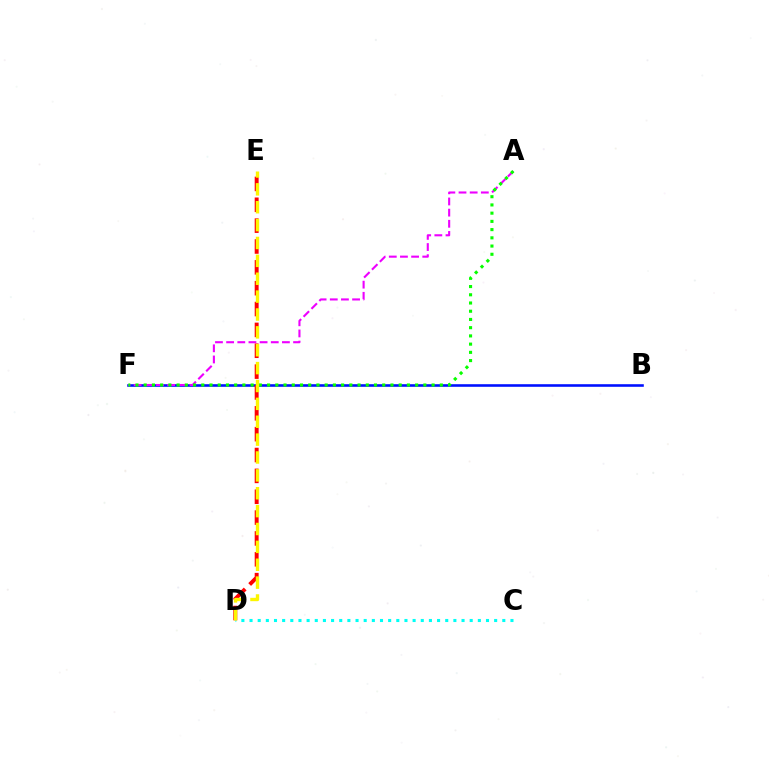{('B', 'F'): [{'color': '#0010ff', 'line_style': 'solid', 'thickness': 1.87}], ('A', 'F'): [{'color': '#ee00ff', 'line_style': 'dashed', 'thickness': 1.52}, {'color': '#08ff00', 'line_style': 'dotted', 'thickness': 2.23}], ('D', 'E'): [{'color': '#ff0000', 'line_style': 'dashed', 'thickness': 2.83}, {'color': '#fcf500', 'line_style': 'dashed', 'thickness': 2.43}], ('C', 'D'): [{'color': '#00fff6', 'line_style': 'dotted', 'thickness': 2.22}]}